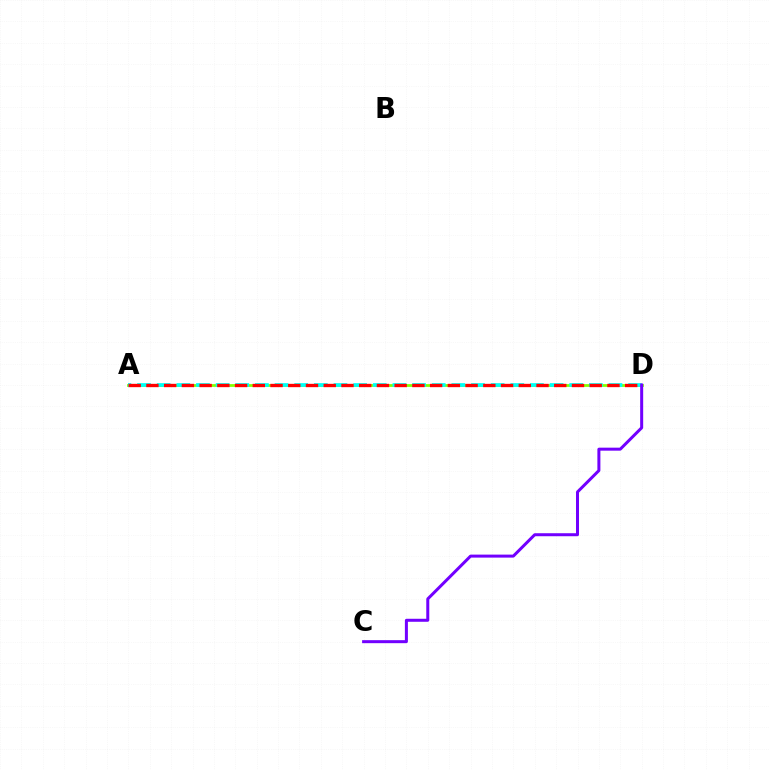{('A', 'D'): [{'color': '#84ff00', 'line_style': 'solid', 'thickness': 1.99}, {'color': '#00fff6', 'line_style': 'dashed', 'thickness': 2.67}, {'color': '#ff0000', 'line_style': 'dashed', 'thickness': 2.41}], ('C', 'D'): [{'color': '#7200ff', 'line_style': 'solid', 'thickness': 2.17}]}